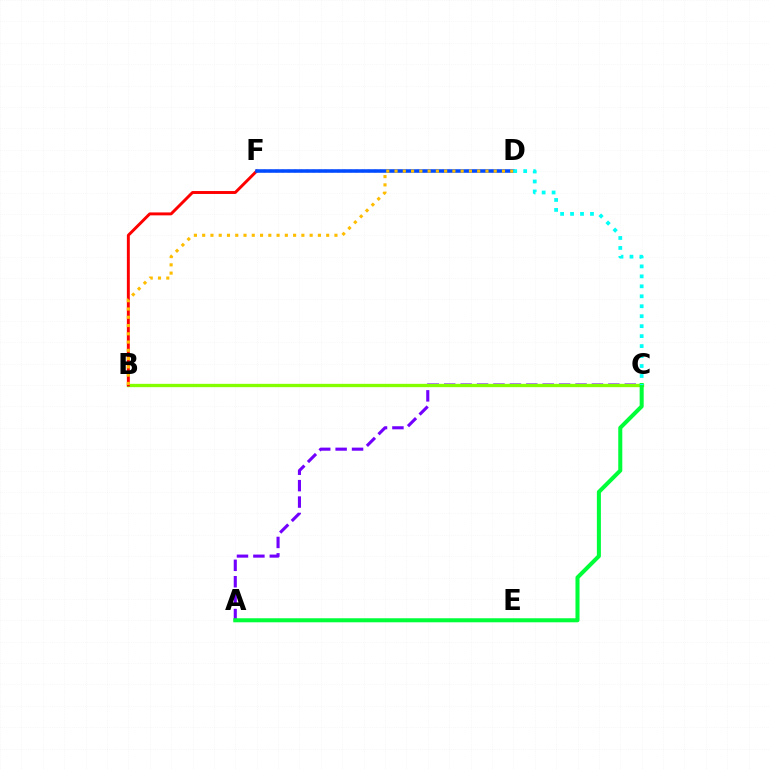{('A', 'C'): [{'color': '#7200ff', 'line_style': 'dashed', 'thickness': 2.23}, {'color': '#00ff39', 'line_style': 'solid', 'thickness': 2.91}], ('B', 'C'): [{'color': '#84ff00', 'line_style': 'solid', 'thickness': 2.39}], ('D', 'F'): [{'color': '#ff00cf', 'line_style': 'dotted', 'thickness': 1.67}, {'color': '#004bff', 'line_style': 'solid', 'thickness': 2.56}], ('B', 'F'): [{'color': '#ff0000', 'line_style': 'solid', 'thickness': 2.11}], ('B', 'D'): [{'color': '#ffbd00', 'line_style': 'dotted', 'thickness': 2.25}], ('C', 'D'): [{'color': '#00fff6', 'line_style': 'dotted', 'thickness': 2.71}]}